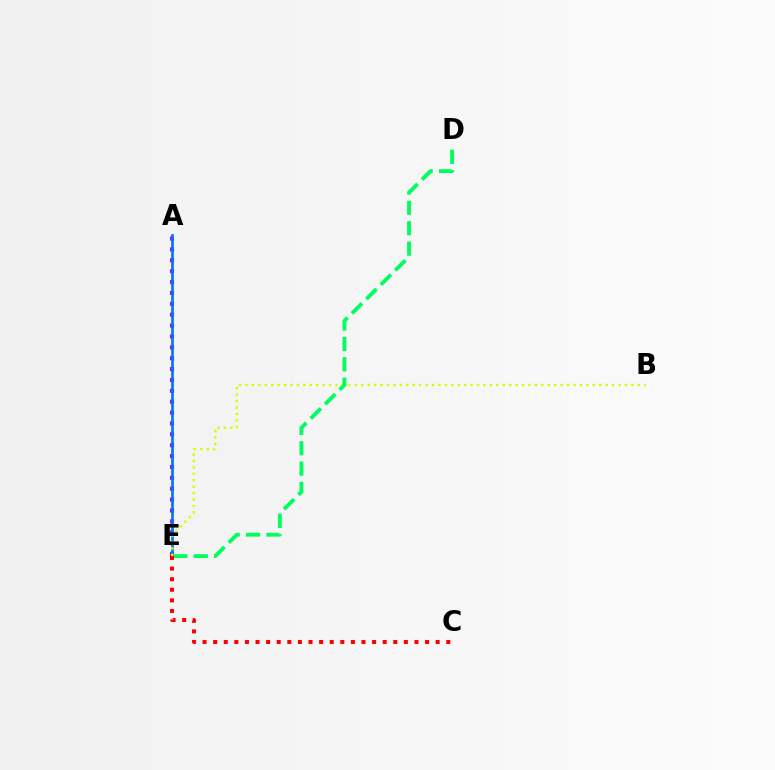{('A', 'E'): [{'color': '#b900ff', 'line_style': 'dotted', 'thickness': 2.95}, {'color': '#0074ff', 'line_style': 'solid', 'thickness': 1.92}], ('B', 'E'): [{'color': '#d1ff00', 'line_style': 'dotted', 'thickness': 1.75}], ('D', 'E'): [{'color': '#00ff5c', 'line_style': 'dashed', 'thickness': 2.77}], ('C', 'E'): [{'color': '#ff0000', 'line_style': 'dotted', 'thickness': 2.88}]}